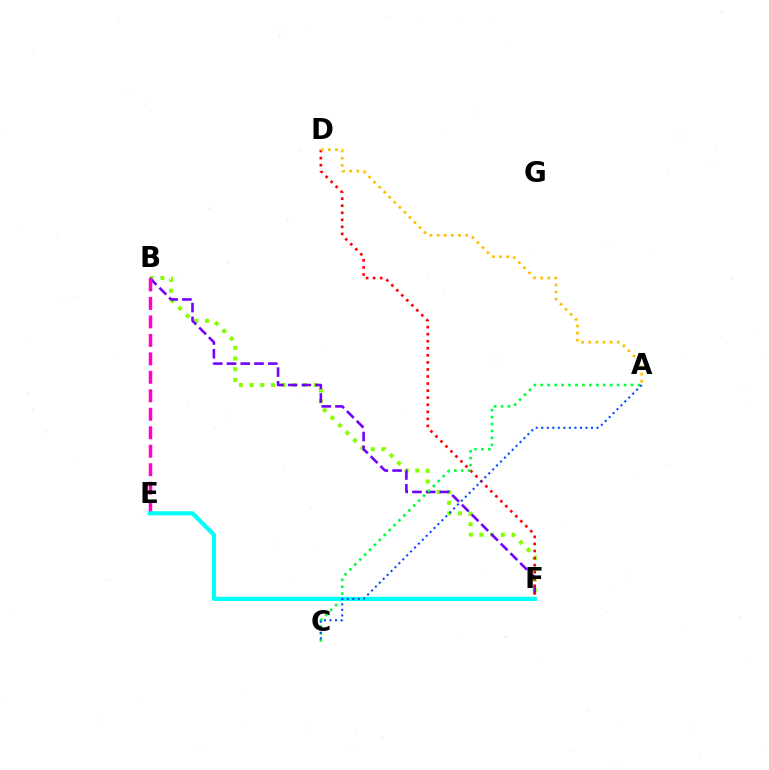{('B', 'F'): [{'color': '#84ff00', 'line_style': 'dotted', 'thickness': 2.9}, {'color': '#7200ff', 'line_style': 'dashed', 'thickness': 1.87}], ('B', 'E'): [{'color': '#ff00cf', 'line_style': 'dashed', 'thickness': 2.51}], ('D', 'F'): [{'color': '#ff0000', 'line_style': 'dotted', 'thickness': 1.92}], ('A', 'C'): [{'color': '#00ff39', 'line_style': 'dotted', 'thickness': 1.89}, {'color': '#004bff', 'line_style': 'dotted', 'thickness': 1.5}], ('E', 'F'): [{'color': '#00fff6', 'line_style': 'solid', 'thickness': 2.99}], ('A', 'D'): [{'color': '#ffbd00', 'line_style': 'dotted', 'thickness': 1.94}]}